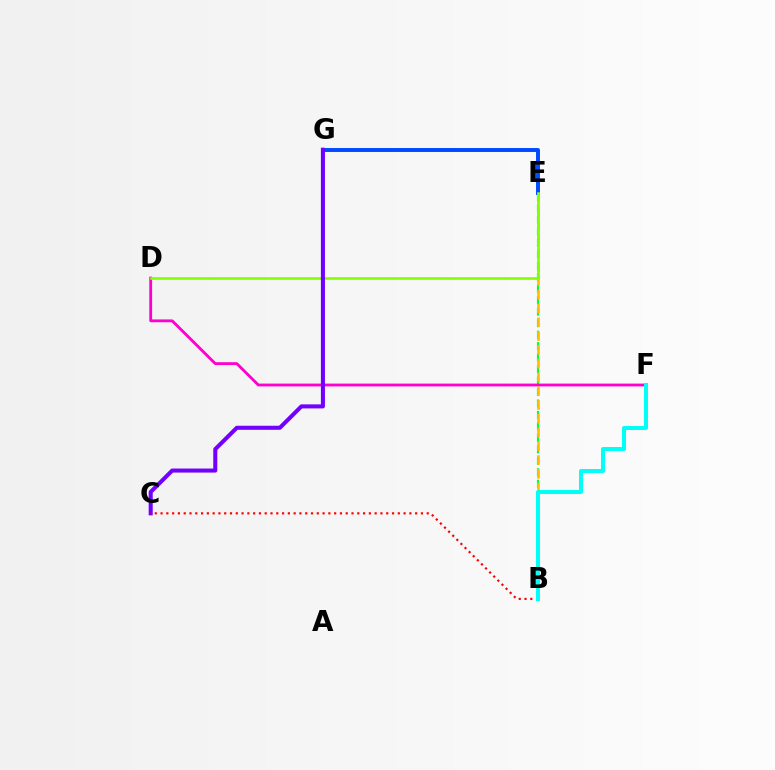{('B', 'E'): [{'color': '#00ff39', 'line_style': 'dashed', 'thickness': 1.56}, {'color': '#ffbd00', 'line_style': 'dashed', 'thickness': 1.87}], ('D', 'F'): [{'color': '#ff00cf', 'line_style': 'solid', 'thickness': 2.03}], ('E', 'G'): [{'color': '#004bff', 'line_style': 'solid', 'thickness': 2.84}], ('D', 'E'): [{'color': '#84ff00', 'line_style': 'solid', 'thickness': 1.88}], ('C', 'G'): [{'color': '#7200ff', 'line_style': 'solid', 'thickness': 2.92}], ('B', 'C'): [{'color': '#ff0000', 'line_style': 'dotted', 'thickness': 1.57}], ('B', 'F'): [{'color': '#00fff6', 'line_style': 'solid', 'thickness': 2.89}]}